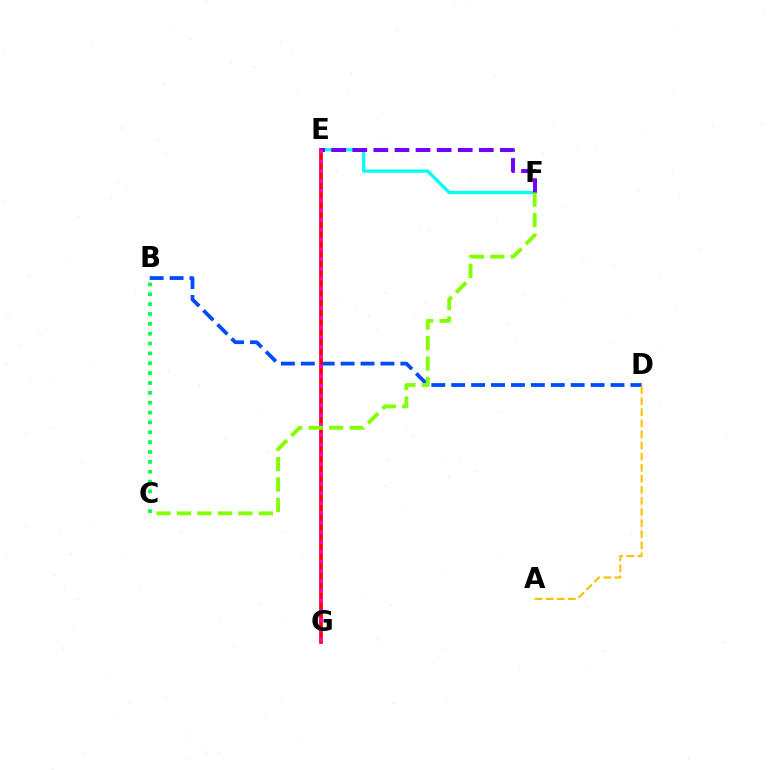{('E', 'F'): [{'color': '#00fff6', 'line_style': 'solid', 'thickness': 2.35}, {'color': '#7200ff', 'line_style': 'dashed', 'thickness': 2.86}], ('B', 'D'): [{'color': '#004bff', 'line_style': 'dashed', 'thickness': 2.7}], ('A', 'D'): [{'color': '#ffbd00', 'line_style': 'dashed', 'thickness': 1.51}], ('E', 'G'): [{'color': '#ff0000', 'line_style': 'solid', 'thickness': 2.65}, {'color': '#ff00cf', 'line_style': 'dotted', 'thickness': 2.65}], ('B', 'C'): [{'color': '#00ff39', 'line_style': 'dotted', 'thickness': 2.68}], ('C', 'F'): [{'color': '#84ff00', 'line_style': 'dashed', 'thickness': 2.78}]}